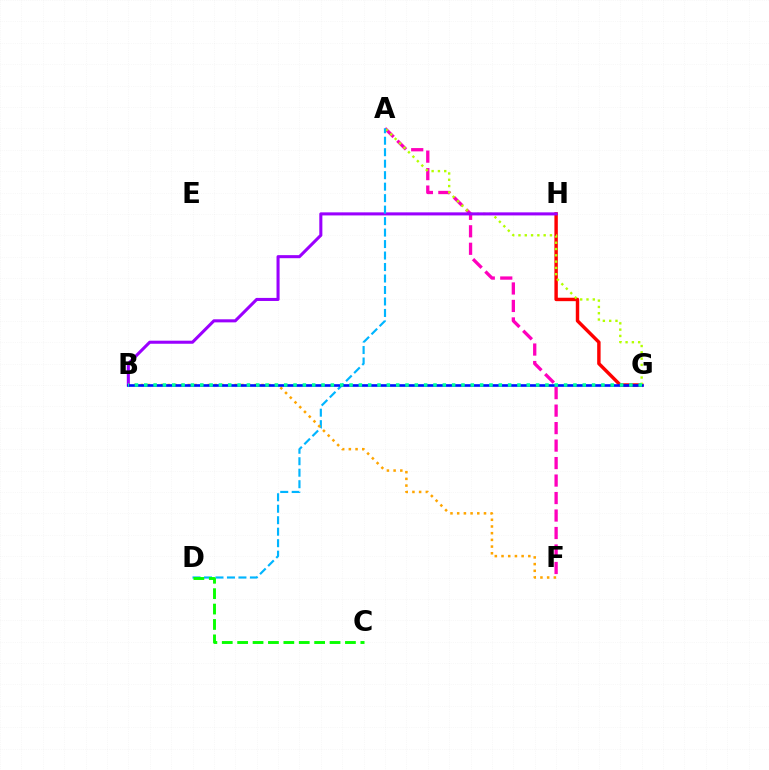{('A', 'F'): [{'color': '#ff00bd', 'line_style': 'dashed', 'thickness': 2.38}], ('G', 'H'): [{'color': '#ff0000', 'line_style': 'solid', 'thickness': 2.47}], ('A', 'G'): [{'color': '#b3ff00', 'line_style': 'dotted', 'thickness': 1.71}], ('B', 'H'): [{'color': '#9b00ff', 'line_style': 'solid', 'thickness': 2.2}], ('A', 'D'): [{'color': '#00b5ff', 'line_style': 'dashed', 'thickness': 1.56}], ('C', 'D'): [{'color': '#08ff00', 'line_style': 'dashed', 'thickness': 2.09}], ('B', 'F'): [{'color': '#ffa500', 'line_style': 'dotted', 'thickness': 1.82}], ('B', 'G'): [{'color': '#0010ff', 'line_style': 'solid', 'thickness': 1.9}, {'color': '#00ff9d', 'line_style': 'dotted', 'thickness': 2.53}]}